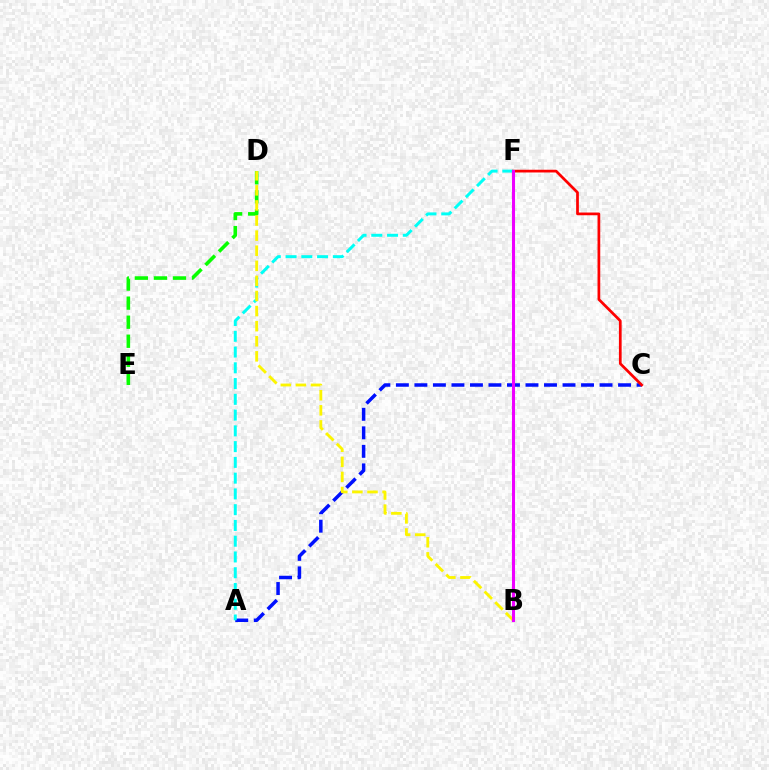{('A', 'C'): [{'color': '#0010ff', 'line_style': 'dashed', 'thickness': 2.52}], ('D', 'E'): [{'color': '#08ff00', 'line_style': 'dashed', 'thickness': 2.59}], ('A', 'F'): [{'color': '#00fff6', 'line_style': 'dashed', 'thickness': 2.14}], ('B', 'D'): [{'color': '#fcf500', 'line_style': 'dashed', 'thickness': 2.05}], ('C', 'F'): [{'color': '#ff0000', 'line_style': 'solid', 'thickness': 1.96}], ('B', 'F'): [{'color': '#ee00ff', 'line_style': 'solid', 'thickness': 2.21}]}